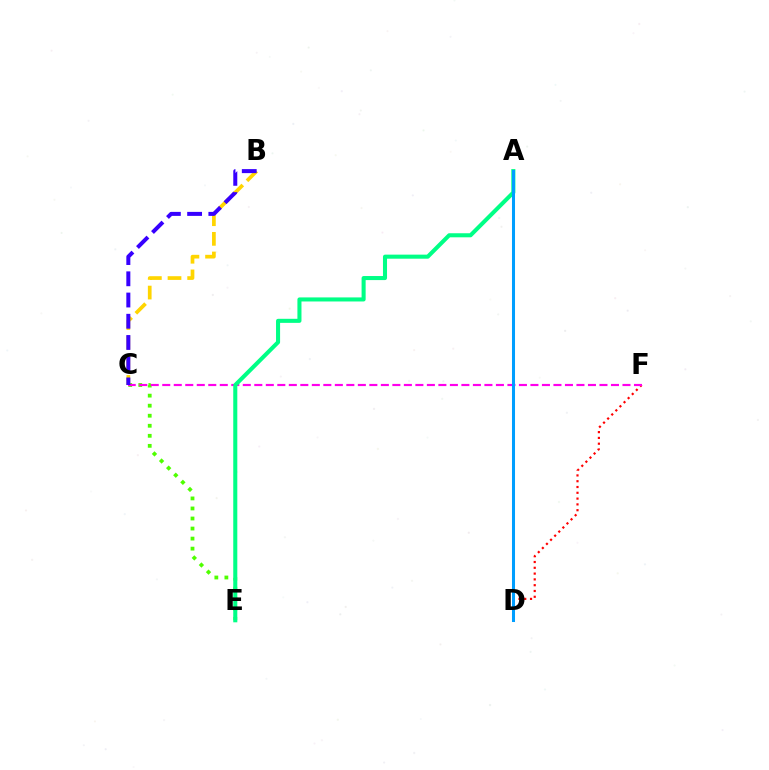{('C', 'E'): [{'color': '#4fff00', 'line_style': 'dotted', 'thickness': 2.73}], ('B', 'C'): [{'color': '#ffd500', 'line_style': 'dashed', 'thickness': 2.67}, {'color': '#3700ff', 'line_style': 'dashed', 'thickness': 2.88}], ('D', 'F'): [{'color': '#ff0000', 'line_style': 'dotted', 'thickness': 1.57}], ('C', 'F'): [{'color': '#ff00ed', 'line_style': 'dashed', 'thickness': 1.56}], ('A', 'E'): [{'color': '#00ff86', 'line_style': 'solid', 'thickness': 2.92}], ('A', 'D'): [{'color': '#009eff', 'line_style': 'solid', 'thickness': 2.19}]}